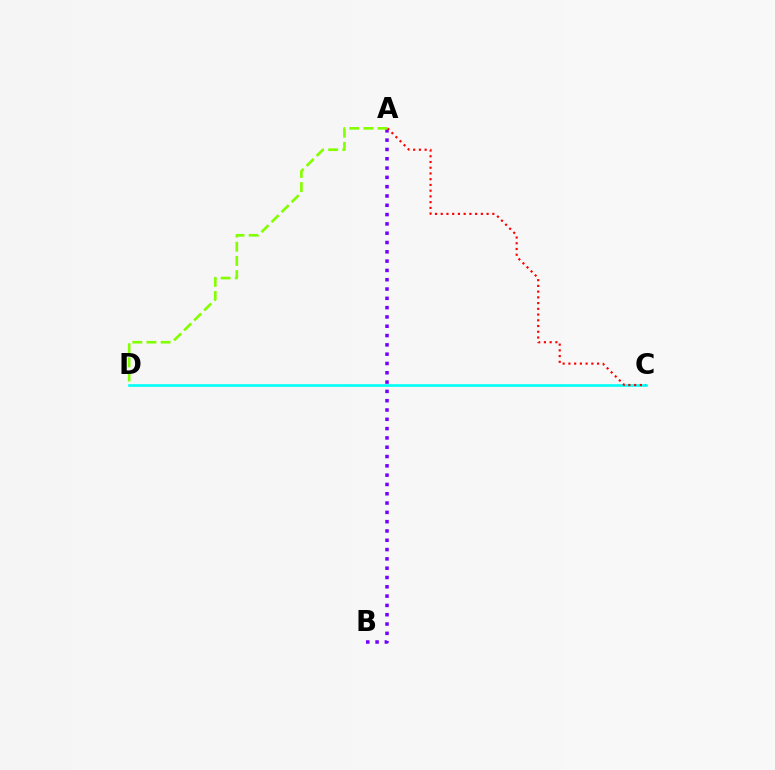{('A', 'B'): [{'color': '#7200ff', 'line_style': 'dotted', 'thickness': 2.53}], ('C', 'D'): [{'color': '#00fff6', 'line_style': 'solid', 'thickness': 1.89}], ('A', 'C'): [{'color': '#ff0000', 'line_style': 'dotted', 'thickness': 1.56}], ('A', 'D'): [{'color': '#84ff00', 'line_style': 'dashed', 'thickness': 1.92}]}